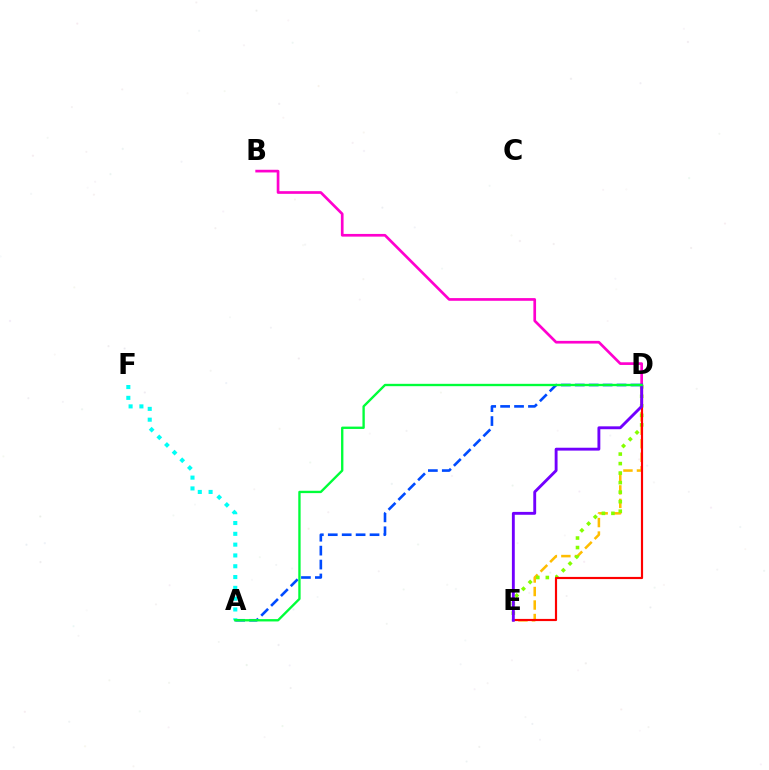{('D', 'E'): [{'color': '#ffbd00', 'line_style': 'dashed', 'thickness': 1.84}, {'color': '#84ff00', 'line_style': 'dotted', 'thickness': 2.59}, {'color': '#ff0000', 'line_style': 'solid', 'thickness': 1.56}, {'color': '#7200ff', 'line_style': 'solid', 'thickness': 2.07}], ('A', 'D'): [{'color': '#004bff', 'line_style': 'dashed', 'thickness': 1.89}, {'color': '#00ff39', 'line_style': 'solid', 'thickness': 1.69}], ('B', 'D'): [{'color': '#ff00cf', 'line_style': 'solid', 'thickness': 1.93}], ('A', 'F'): [{'color': '#00fff6', 'line_style': 'dotted', 'thickness': 2.94}]}